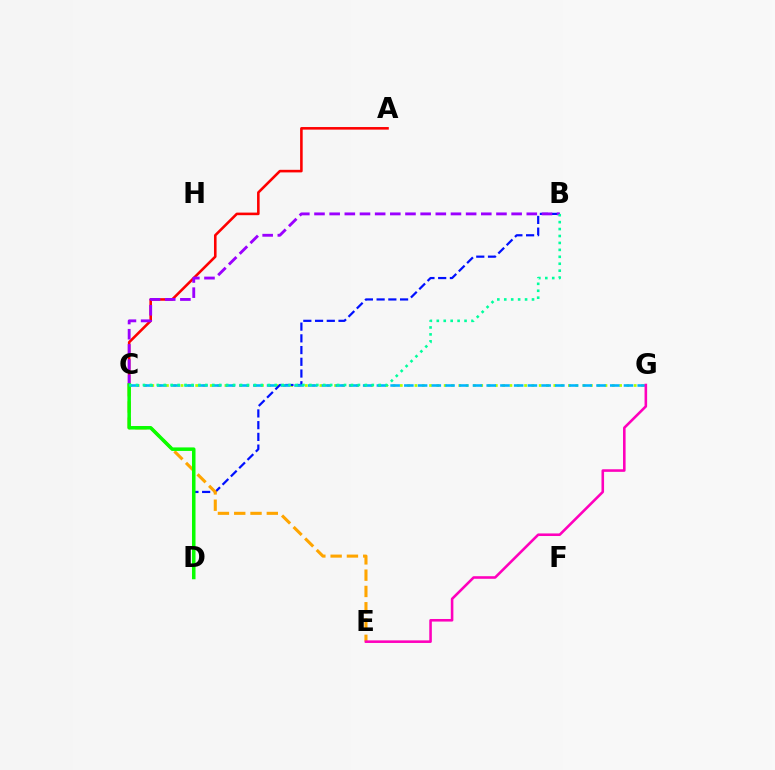{('C', 'G'): [{'color': '#b3ff00', 'line_style': 'dotted', 'thickness': 1.99}, {'color': '#00b5ff', 'line_style': 'dashed', 'thickness': 1.86}], ('B', 'D'): [{'color': '#0010ff', 'line_style': 'dashed', 'thickness': 1.59}], ('A', 'C'): [{'color': '#ff0000', 'line_style': 'solid', 'thickness': 1.86}], ('C', 'E'): [{'color': '#ffa500', 'line_style': 'dashed', 'thickness': 2.21}], ('B', 'C'): [{'color': '#9b00ff', 'line_style': 'dashed', 'thickness': 2.06}, {'color': '#00ff9d', 'line_style': 'dotted', 'thickness': 1.88}], ('C', 'D'): [{'color': '#08ff00', 'line_style': 'solid', 'thickness': 2.53}], ('E', 'G'): [{'color': '#ff00bd', 'line_style': 'solid', 'thickness': 1.86}]}